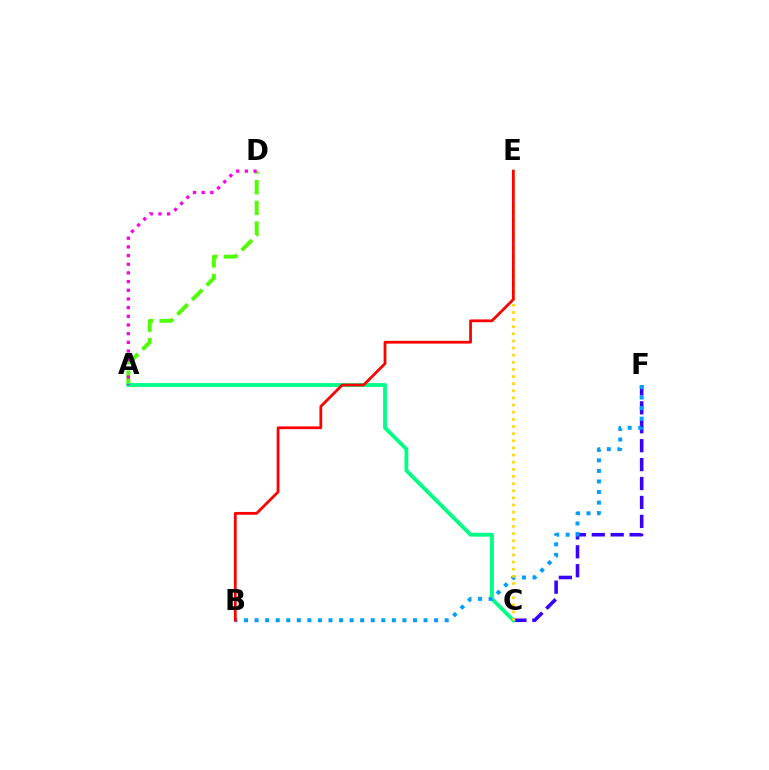{('A', 'D'): [{'color': '#4fff00', 'line_style': 'dashed', 'thickness': 2.81}, {'color': '#ff00ed', 'line_style': 'dotted', 'thickness': 2.36}], ('C', 'F'): [{'color': '#3700ff', 'line_style': 'dashed', 'thickness': 2.57}], ('A', 'C'): [{'color': '#00ff86', 'line_style': 'solid', 'thickness': 2.75}], ('B', 'F'): [{'color': '#009eff', 'line_style': 'dotted', 'thickness': 2.87}], ('C', 'E'): [{'color': '#ffd500', 'line_style': 'dotted', 'thickness': 1.94}], ('B', 'E'): [{'color': '#ff0000', 'line_style': 'solid', 'thickness': 2.0}]}